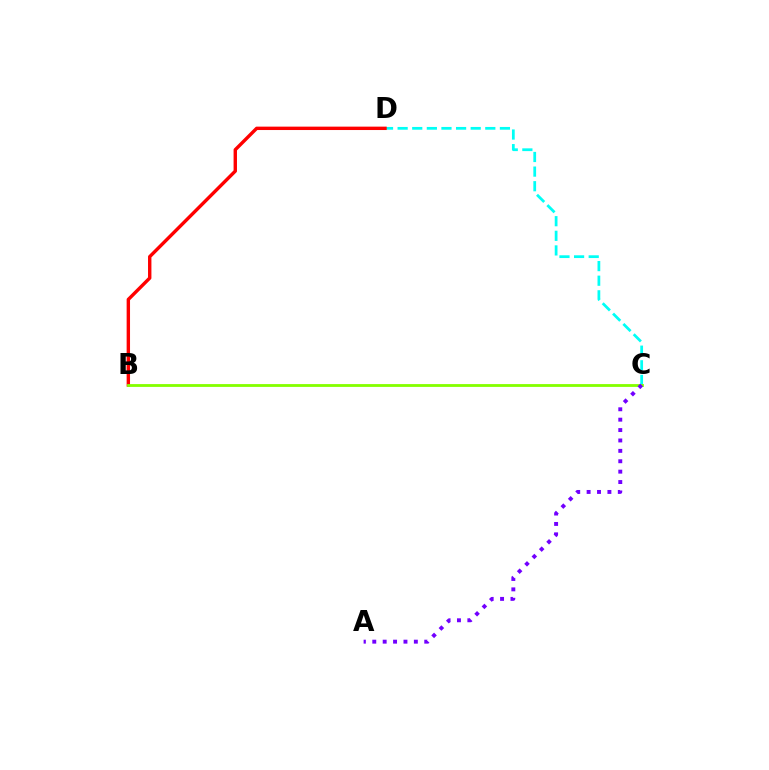{('C', 'D'): [{'color': '#00fff6', 'line_style': 'dashed', 'thickness': 1.99}], ('B', 'D'): [{'color': '#ff0000', 'line_style': 'solid', 'thickness': 2.44}], ('B', 'C'): [{'color': '#84ff00', 'line_style': 'solid', 'thickness': 2.02}], ('A', 'C'): [{'color': '#7200ff', 'line_style': 'dotted', 'thickness': 2.82}]}